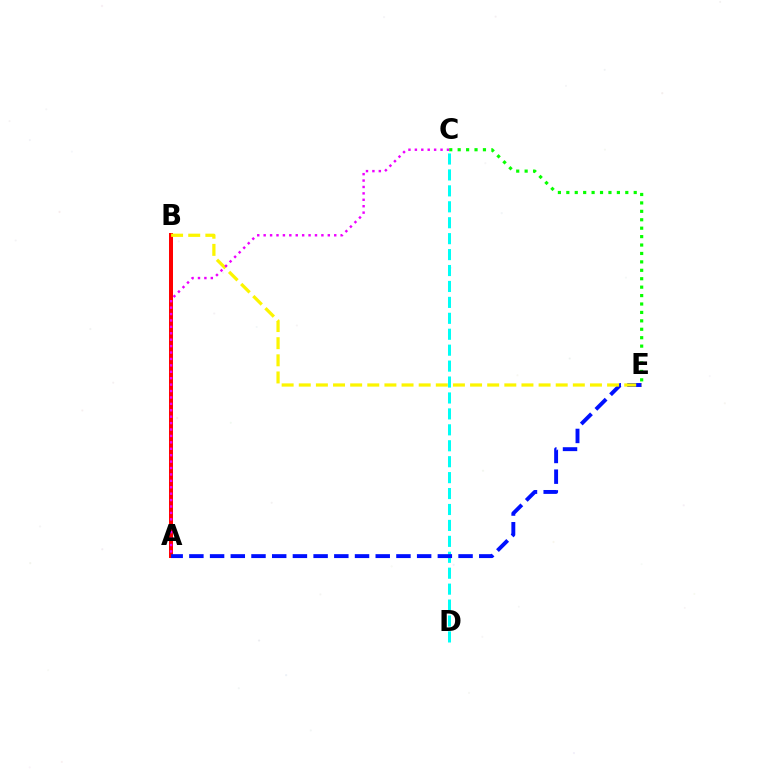{('C', 'D'): [{'color': '#00fff6', 'line_style': 'dashed', 'thickness': 2.16}], ('A', 'B'): [{'color': '#ff0000', 'line_style': 'solid', 'thickness': 2.87}], ('A', 'E'): [{'color': '#0010ff', 'line_style': 'dashed', 'thickness': 2.81}], ('C', 'E'): [{'color': '#08ff00', 'line_style': 'dotted', 'thickness': 2.29}], ('B', 'E'): [{'color': '#fcf500', 'line_style': 'dashed', 'thickness': 2.33}], ('A', 'C'): [{'color': '#ee00ff', 'line_style': 'dotted', 'thickness': 1.74}]}